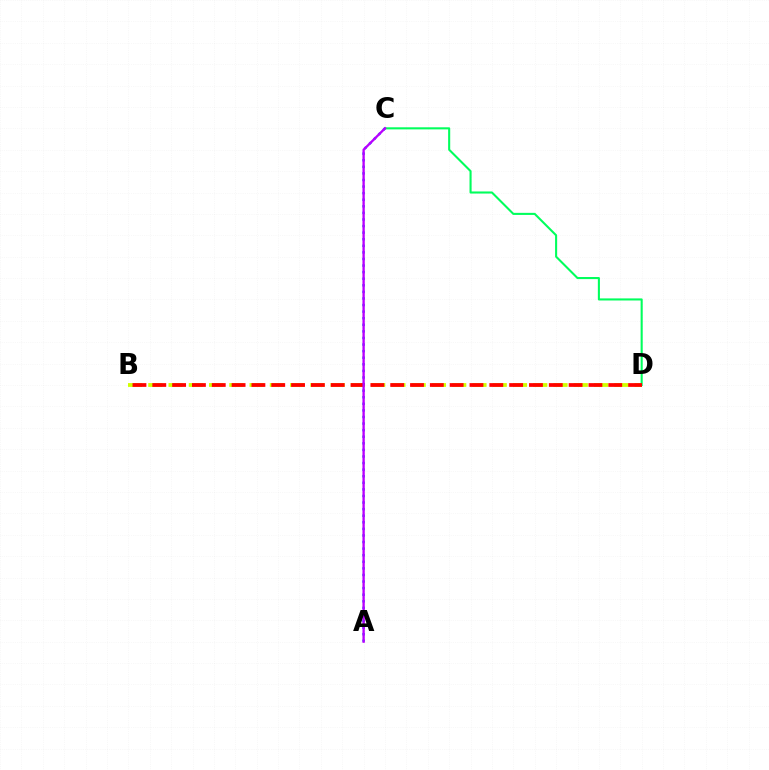{('B', 'D'): [{'color': '#d1ff00', 'line_style': 'dashed', 'thickness': 2.75}, {'color': '#ff0000', 'line_style': 'dashed', 'thickness': 2.69}], ('C', 'D'): [{'color': '#00ff5c', 'line_style': 'solid', 'thickness': 1.5}], ('A', 'C'): [{'color': '#0074ff', 'line_style': 'dotted', 'thickness': 1.79}, {'color': '#b900ff', 'line_style': 'solid', 'thickness': 1.68}]}